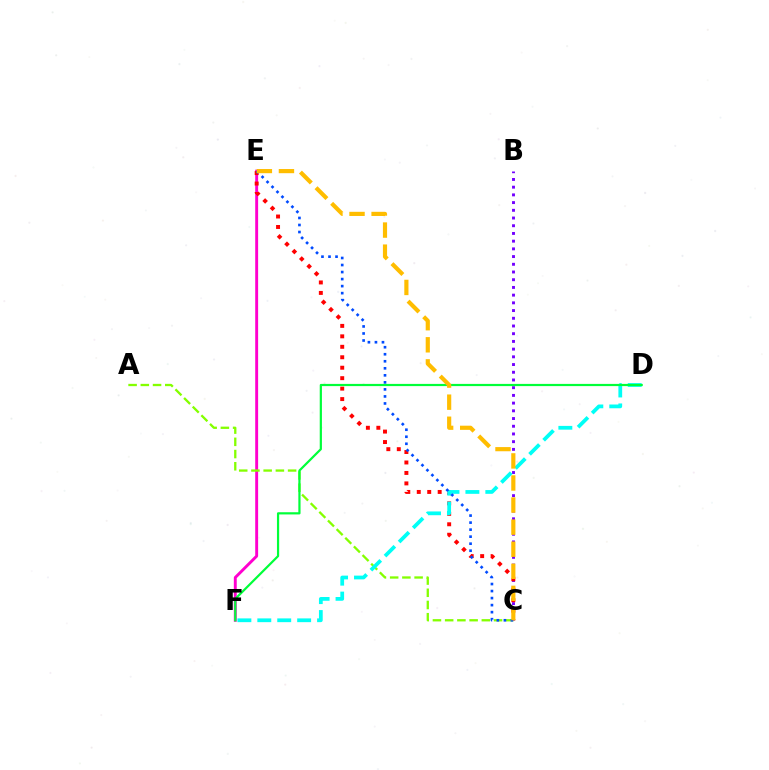{('B', 'C'): [{'color': '#7200ff', 'line_style': 'dotted', 'thickness': 2.1}], ('E', 'F'): [{'color': '#ff00cf', 'line_style': 'solid', 'thickness': 2.1}], ('C', 'E'): [{'color': '#ff0000', 'line_style': 'dotted', 'thickness': 2.84}, {'color': '#004bff', 'line_style': 'dotted', 'thickness': 1.91}, {'color': '#ffbd00', 'line_style': 'dashed', 'thickness': 3.0}], ('A', 'C'): [{'color': '#84ff00', 'line_style': 'dashed', 'thickness': 1.66}], ('D', 'F'): [{'color': '#00fff6', 'line_style': 'dashed', 'thickness': 2.71}, {'color': '#00ff39', 'line_style': 'solid', 'thickness': 1.59}]}